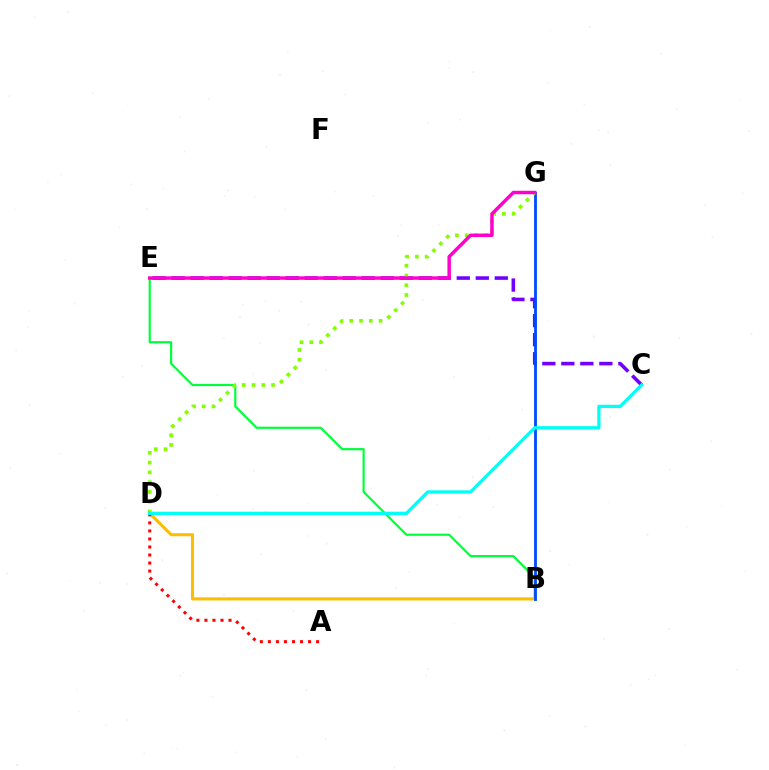{('B', 'E'): [{'color': '#00ff39', 'line_style': 'solid', 'thickness': 1.57}], ('C', 'E'): [{'color': '#7200ff', 'line_style': 'dashed', 'thickness': 2.58}], ('B', 'D'): [{'color': '#ffbd00', 'line_style': 'solid', 'thickness': 2.22}], ('A', 'D'): [{'color': '#ff0000', 'line_style': 'dotted', 'thickness': 2.18}], ('B', 'G'): [{'color': '#004bff', 'line_style': 'solid', 'thickness': 2.03}], ('D', 'G'): [{'color': '#84ff00', 'line_style': 'dotted', 'thickness': 2.66}], ('E', 'G'): [{'color': '#ff00cf', 'line_style': 'solid', 'thickness': 2.49}], ('C', 'D'): [{'color': '#00fff6', 'line_style': 'solid', 'thickness': 2.37}]}